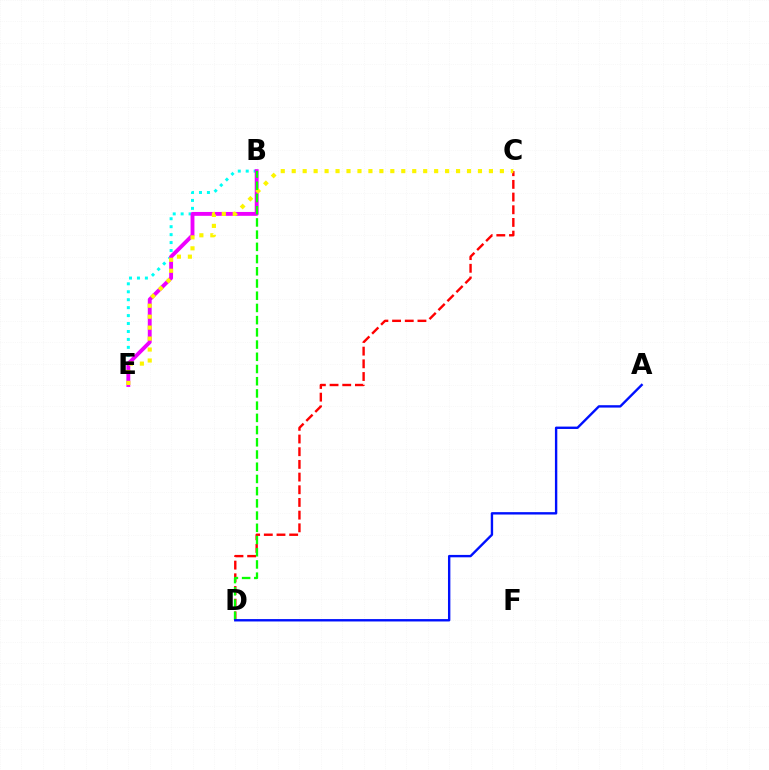{('B', 'E'): [{'color': '#00fff6', 'line_style': 'dotted', 'thickness': 2.16}, {'color': '#ee00ff', 'line_style': 'solid', 'thickness': 2.78}], ('C', 'D'): [{'color': '#ff0000', 'line_style': 'dashed', 'thickness': 1.72}], ('C', 'E'): [{'color': '#fcf500', 'line_style': 'dotted', 'thickness': 2.98}], ('B', 'D'): [{'color': '#08ff00', 'line_style': 'dashed', 'thickness': 1.66}], ('A', 'D'): [{'color': '#0010ff', 'line_style': 'solid', 'thickness': 1.72}]}